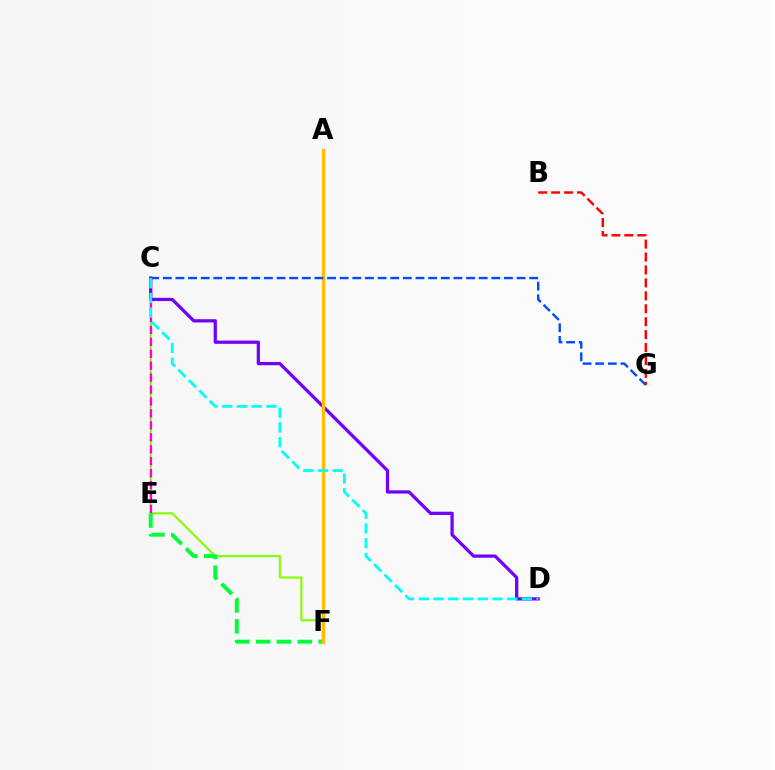{('C', 'F'): [{'color': '#84ff00', 'line_style': 'solid', 'thickness': 1.54}], ('C', 'E'): [{'color': '#ff00cf', 'line_style': 'dashed', 'thickness': 1.62}], ('C', 'D'): [{'color': '#7200ff', 'line_style': 'solid', 'thickness': 2.34}, {'color': '#00fff6', 'line_style': 'dashed', 'thickness': 2.0}], ('E', 'F'): [{'color': '#00ff39', 'line_style': 'dashed', 'thickness': 2.83}], ('A', 'F'): [{'color': '#ffbd00', 'line_style': 'solid', 'thickness': 2.4}], ('C', 'G'): [{'color': '#004bff', 'line_style': 'dashed', 'thickness': 1.72}], ('B', 'G'): [{'color': '#ff0000', 'line_style': 'dashed', 'thickness': 1.76}]}